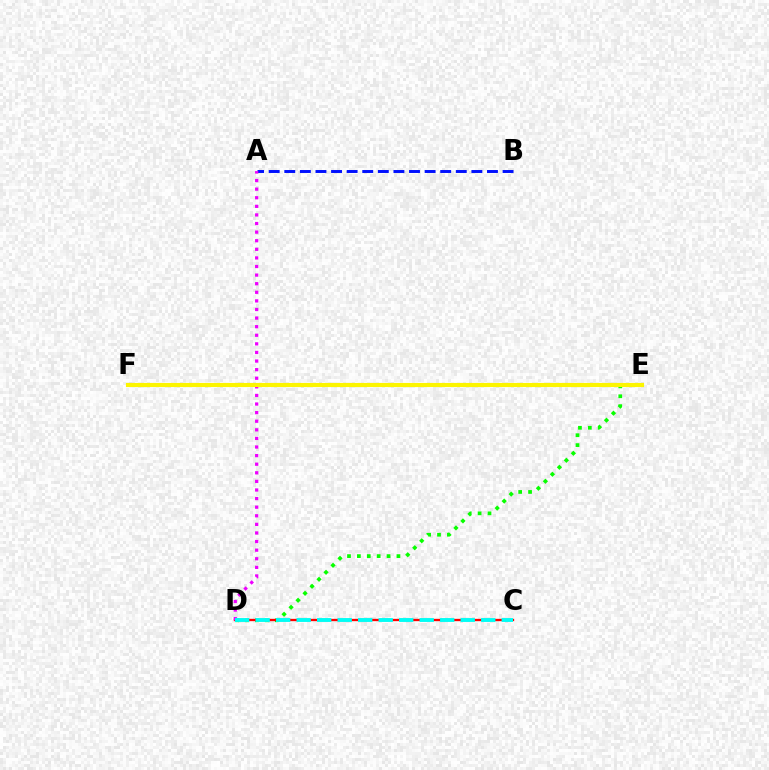{('D', 'E'): [{'color': '#08ff00', 'line_style': 'dotted', 'thickness': 2.69}], ('A', 'B'): [{'color': '#0010ff', 'line_style': 'dashed', 'thickness': 2.12}], ('C', 'D'): [{'color': '#ff0000', 'line_style': 'solid', 'thickness': 1.66}, {'color': '#00fff6', 'line_style': 'dashed', 'thickness': 2.79}], ('A', 'D'): [{'color': '#ee00ff', 'line_style': 'dotted', 'thickness': 2.34}], ('E', 'F'): [{'color': '#fcf500', 'line_style': 'solid', 'thickness': 2.97}]}